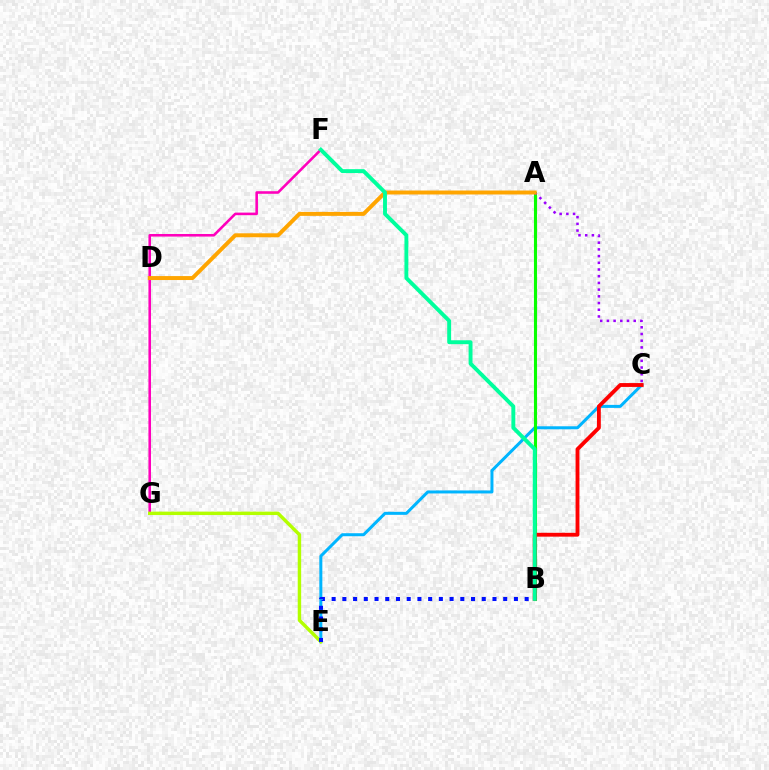{('C', 'E'): [{'color': '#00b5ff', 'line_style': 'solid', 'thickness': 2.17}], ('F', 'G'): [{'color': '#ff00bd', 'line_style': 'solid', 'thickness': 1.86}], ('A', 'B'): [{'color': '#08ff00', 'line_style': 'solid', 'thickness': 2.23}], ('B', 'C'): [{'color': '#ff0000', 'line_style': 'solid', 'thickness': 2.78}], ('E', 'G'): [{'color': '#b3ff00', 'line_style': 'solid', 'thickness': 2.47}], ('A', 'C'): [{'color': '#9b00ff', 'line_style': 'dotted', 'thickness': 1.82}], ('A', 'D'): [{'color': '#ffa500', 'line_style': 'solid', 'thickness': 2.85}], ('B', 'E'): [{'color': '#0010ff', 'line_style': 'dotted', 'thickness': 2.91}], ('B', 'F'): [{'color': '#00ff9d', 'line_style': 'solid', 'thickness': 2.81}]}